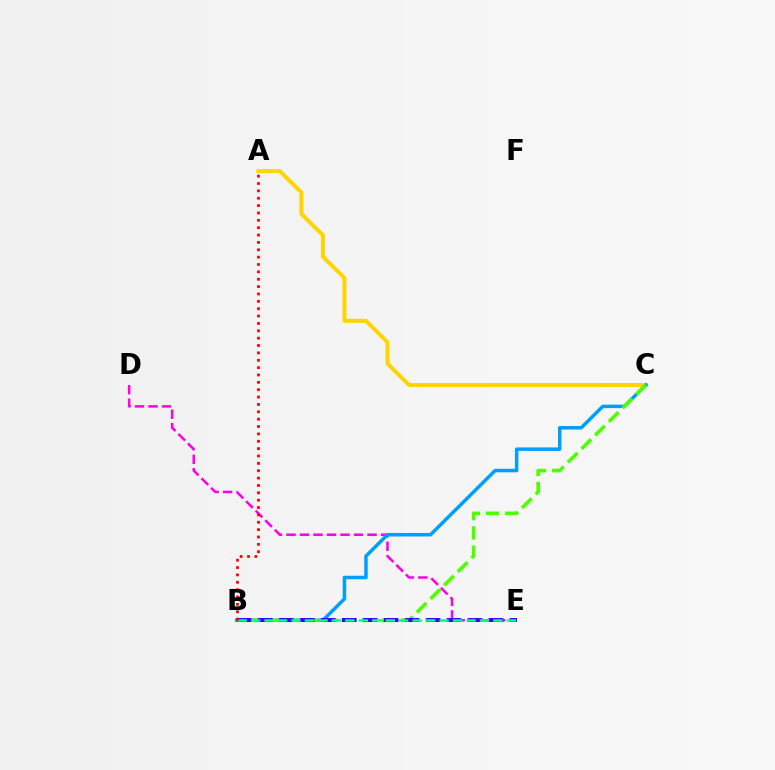{('D', 'E'): [{'color': '#ff00ed', 'line_style': 'dashed', 'thickness': 1.83}], ('A', 'C'): [{'color': '#ffd500', 'line_style': 'solid', 'thickness': 2.87}], ('B', 'C'): [{'color': '#009eff', 'line_style': 'solid', 'thickness': 2.51}, {'color': '#4fff00', 'line_style': 'dashed', 'thickness': 2.62}], ('B', 'E'): [{'color': '#3700ff', 'line_style': 'dashed', 'thickness': 2.85}, {'color': '#00ff86', 'line_style': 'dashed', 'thickness': 1.83}], ('A', 'B'): [{'color': '#ff0000', 'line_style': 'dotted', 'thickness': 2.0}]}